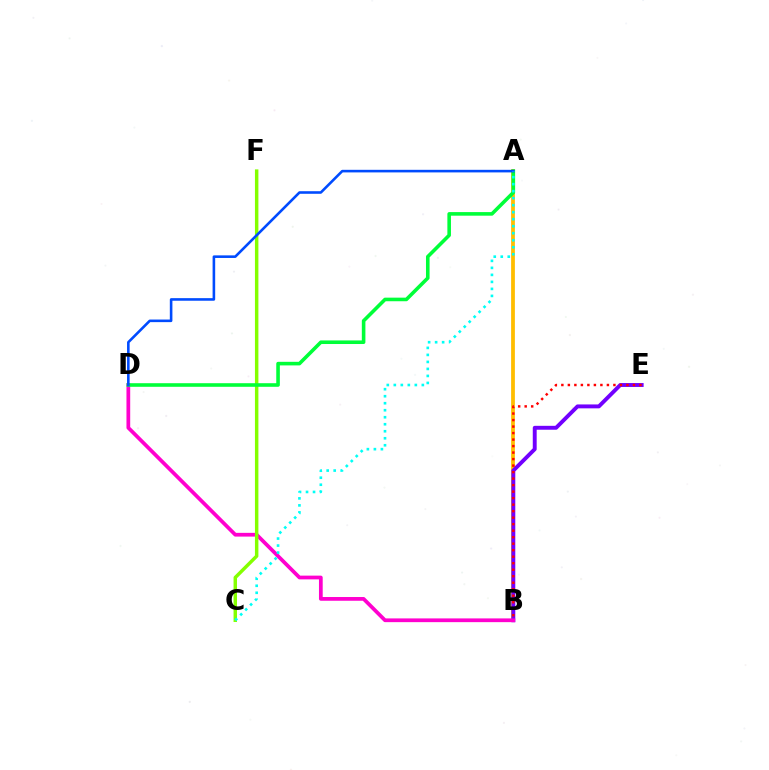{('A', 'B'): [{'color': '#ffbd00', 'line_style': 'solid', 'thickness': 2.72}], ('B', 'E'): [{'color': '#7200ff', 'line_style': 'solid', 'thickness': 2.81}, {'color': '#ff0000', 'line_style': 'dotted', 'thickness': 1.77}], ('B', 'D'): [{'color': '#ff00cf', 'line_style': 'solid', 'thickness': 2.69}], ('C', 'F'): [{'color': '#84ff00', 'line_style': 'solid', 'thickness': 2.49}], ('A', 'D'): [{'color': '#00ff39', 'line_style': 'solid', 'thickness': 2.58}, {'color': '#004bff', 'line_style': 'solid', 'thickness': 1.86}], ('A', 'C'): [{'color': '#00fff6', 'line_style': 'dotted', 'thickness': 1.9}]}